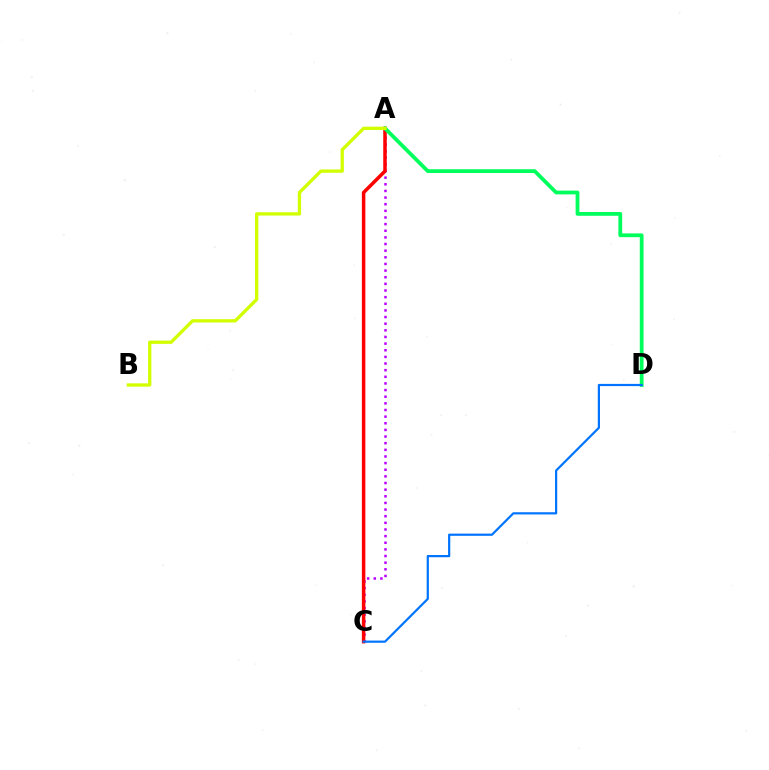{('A', 'C'): [{'color': '#b900ff', 'line_style': 'dotted', 'thickness': 1.8}, {'color': '#ff0000', 'line_style': 'solid', 'thickness': 2.52}], ('A', 'D'): [{'color': '#00ff5c', 'line_style': 'solid', 'thickness': 2.72}], ('C', 'D'): [{'color': '#0074ff', 'line_style': 'solid', 'thickness': 1.59}], ('A', 'B'): [{'color': '#d1ff00', 'line_style': 'solid', 'thickness': 2.38}]}